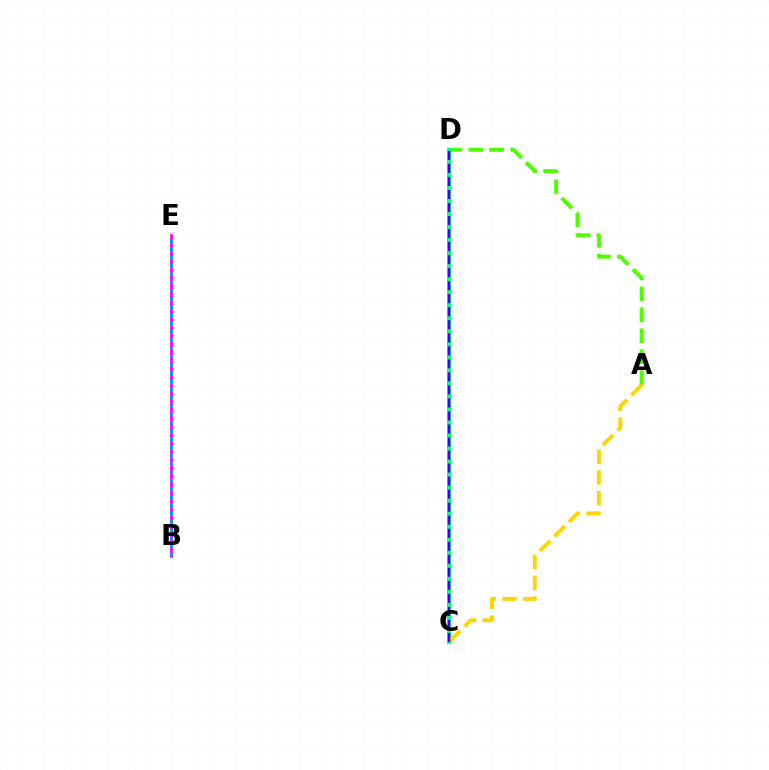{('A', 'D'): [{'color': '#4fff00', 'line_style': 'dashed', 'thickness': 2.85}], ('C', 'D'): [{'color': '#ff0000', 'line_style': 'dashed', 'thickness': 2.35}, {'color': '#00ff86', 'line_style': 'solid', 'thickness': 2.81}, {'color': '#3700ff', 'line_style': 'dashed', 'thickness': 1.77}], ('A', 'C'): [{'color': '#ffd500', 'line_style': 'dashed', 'thickness': 2.8}], ('B', 'E'): [{'color': '#ff00ed', 'line_style': 'solid', 'thickness': 1.98}, {'color': '#009eff', 'line_style': 'dotted', 'thickness': 2.24}]}